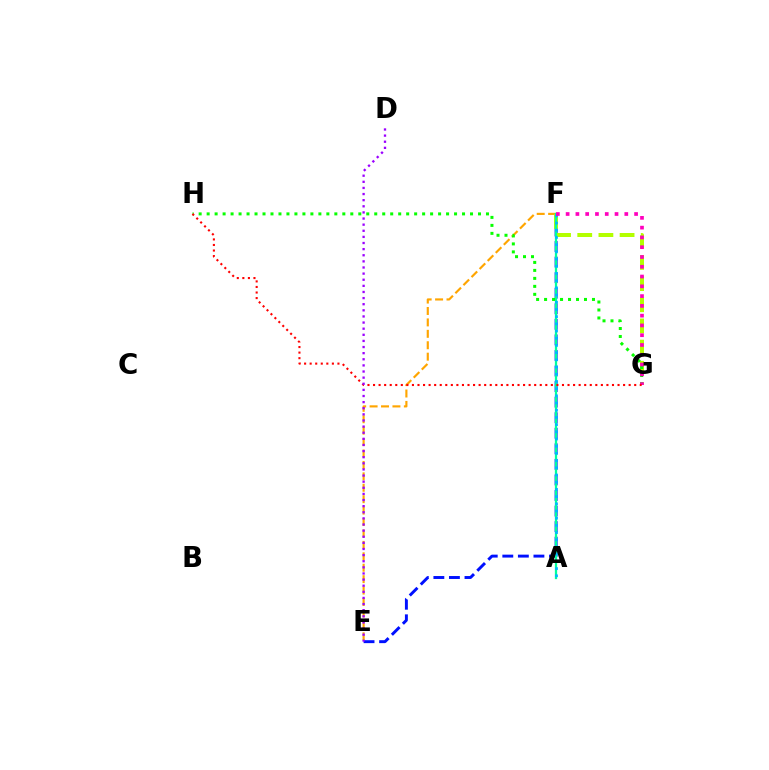{('E', 'F'): [{'color': '#ffa500', 'line_style': 'dashed', 'thickness': 1.55}, {'color': '#0010ff', 'line_style': 'dashed', 'thickness': 2.11}], ('F', 'G'): [{'color': '#b3ff00', 'line_style': 'dashed', 'thickness': 2.88}, {'color': '#ff00bd', 'line_style': 'dotted', 'thickness': 2.66}], ('A', 'F'): [{'color': '#00ff9d', 'line_style': 'solid', 'thickness': 1.64}, {'color': '#00b5ff', 'line_style': 'dotted', 'thickness': 1.96}], ('G', 'H'): [{'color': '#08ff00', 'line_style': 'dotted', 'thickness': 2.17}, {'color': '#ff0000', 'line_style': 'dotted', 'thickness': 1.51}], ('D', 'E'): [{'color': '#9b00ff', 'line_style': 'dotted', 'thickness': 1.66}]}